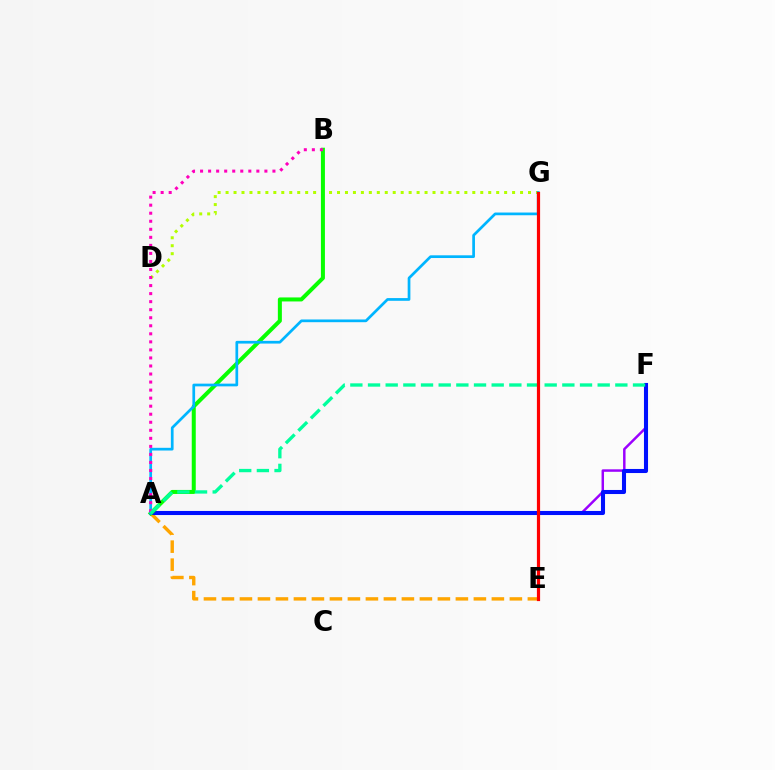{('D', 'G'): [{'color': '#b3ff00', 'line_style': 'dotted', 'thickness': 2.16}], ('A', 'F'): [{'color': '#9b00ff', 'line_style': 'solid', 'thickness': 1.78}, {'color': '#0010ff', 'line_style': 'solid', 'thickness': 2.93}, {'color': '#00ff9d', 'line_style': 'dashed', 'thickness': 2.4}], ('A', 'E'): [{'color': '#ffa500', 'line_style': 'dashed', 'thickness': 2.44}], ('A', 'B'): [{'color': '#08ff00', 'line_style': 'solid', 'thickness': 2.89}, {'color': '#ff00bd', 'line_style': 'dotted', 'thickness': 2.18}], ('A', 'G'): [{'color': '#00b5ff', 'line_style': 'solid', 'thickness': 1.95}], ('E', 'G'): [{'color': '#ff0000', 'line_style': 'solid', 'thickness': 2.3}]}